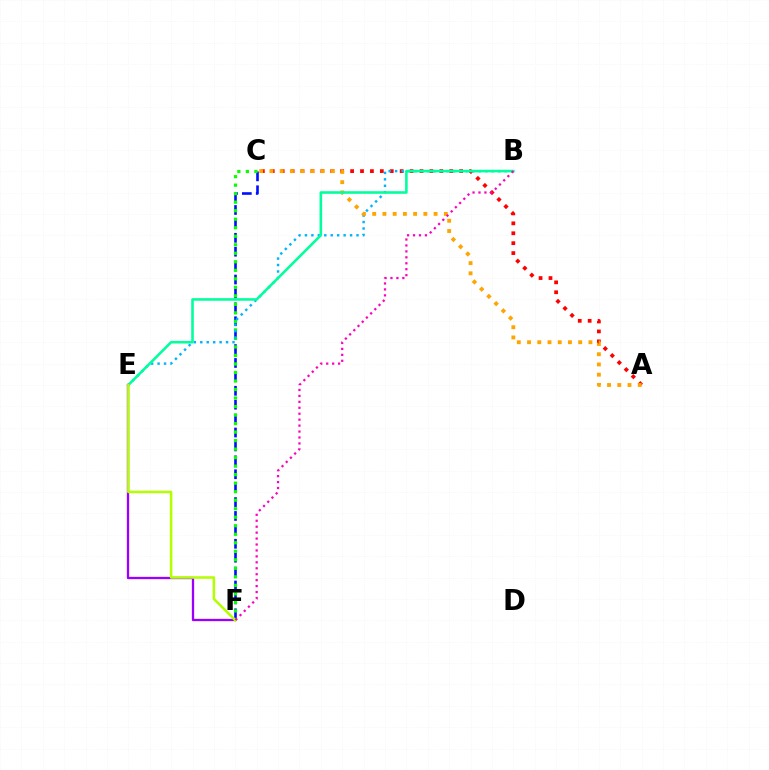{('C', 'F'): [{'color': '#0010ff', 'line_style': 'dashed', 'thickness': 1.89}, {'color': '#08ff00', 'line_style': 'dotted', 'thickness': 2.31}], ('A', 'C'): [{'color': '#ff0000', 'line_style': 'dotted', 'thickness': 2.69}, {'color': '#ffa500', 'line_style': 'dotted', 'thickness': 2.78}], ('B', 'E'): [{'color': '#00b5ff', 'line_style': 'dotted', 'thickness': 1.75}, {'color': '#00ff9d', 'line_style': 'solid', 'thickness': 1.86}], ('E', 'F'): [{'color': '#9b00ff', 'line_style': 'solid', 'thickness': 1.67}, {'color': '#b3ff00', 'line_style': 'solid', 'thickness': 1.82}], ('B', 'F'): [{'color': '#ff00bd', 'line_style': 'dotted', 'thickness': 1.61}]}